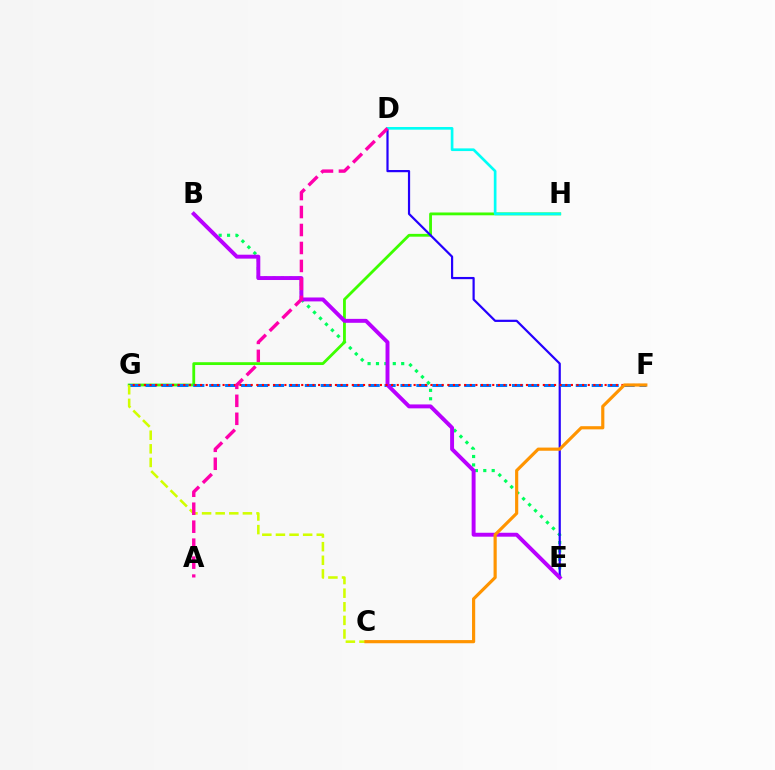{('B', 'E'): [{'color': '#00ff5c', 'line_style': 'dotted', 'thickness': 2.28}, {'color': '#b900ff', 'line_style': 'solid', 'thickness': 2.82}], ('G', 'H'): [{'color': '#3dff00', 'line_style': 'solid', 'thickness': 2.03}], ('D', 'E'): [{'color': '#2500ff', 'line_style': 'solid', 'thickness': 1.59}], ('F', 'G'): [{'color': '#0074ff', 'line_style': 'dashed', 'thickness': 2.17}, {'color': '#ff0000', 'line_style': 'dotted', 'thickness': 1.53}], ('D', 'H'): [{'color': '#00fff6', 'line_style': 'solid', 'thickness': 1.93}], ('C', 'G'): [{'color': '#d1ff00', 'line_style': 'dashed', 'thickness': 1.85}], ('C', 'F'): [{'color': '#ff9400', 'line_style': 'solid', 'thickness': 2.28}], ('A', 'D'): [{'color': '#ff00ac', 'line_style': 'dashed', 'thickness': 2.44}]}